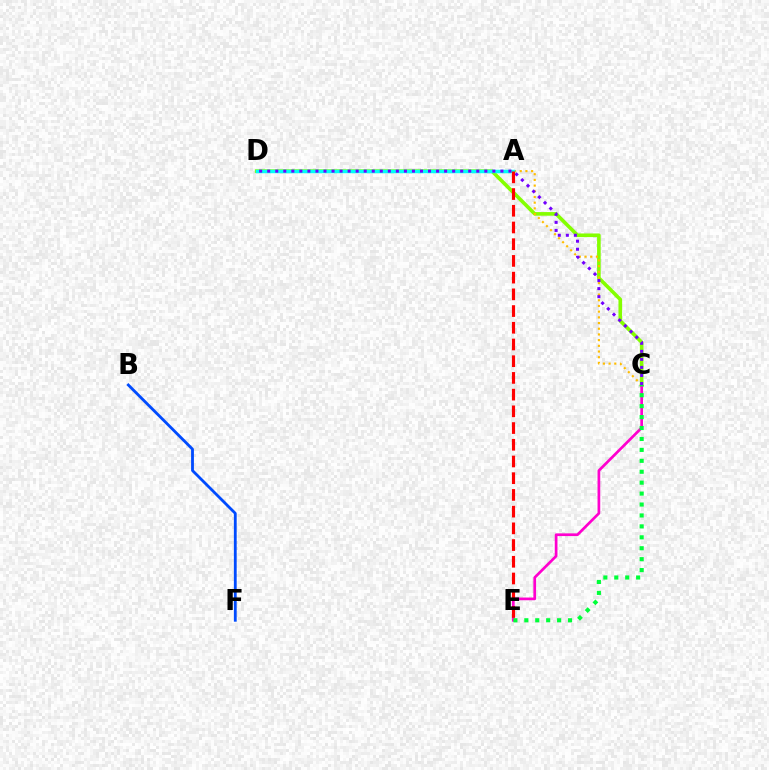{('C', 'D'): [{'color': '#84ff00', 'line_style': 'solid', 'thickness': 2.61}, {'color': '#7200ff', 'line_style': 'dotted', 'thickness': 2.18}], ('A', 'C'): [{'color': '#ffbd00', 'line_style': 'dotted', 'thickness': 1.55}], ('B', 'F'): [{'color': '#004bff', 'line_style': 'solid', 'thickness': 2.02}], ('A', 'D'): [{'color': '#00fff6', 'line_style': 'solid', 'thickness': 2.49}], ('C', 'E'): [{'color': '#ff00cf', 'line_style': 'solid', 'thickness': 1.95}, {'color': '#00ff39', 'line_style': 'dotted', 'thickness': 2.97}], ('A', 'E'): [{'color': '#ff0000', 'line_style': 'dashed', 'thickness': 2.27}]}